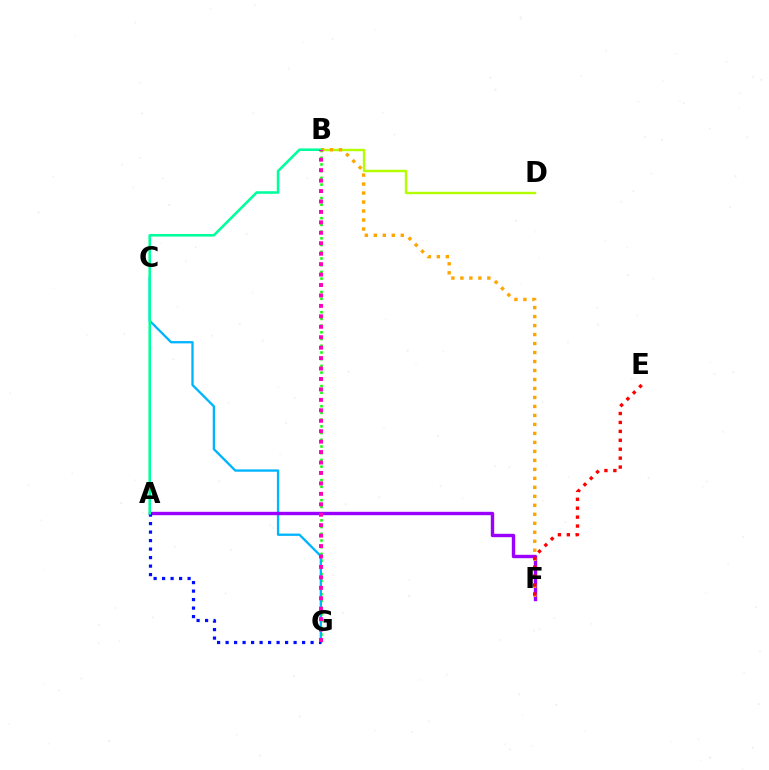{('B', 'G'): [{'color': '#08ff00', 'line_style': 'dotted', 'thickness': 1.82}, {'color': '#ff00bd', 'line_style': 'dotted', 'thickness': 2.84}], ('C', 'G'): [{'color': '#00b5ff', 'line_style': 'solid', 'thickness': 1.67}], ('A', 'F'): [{'color': '#9b00ff', 'line_style': 'solid', 'thickness': 2.44}], ('B', 'D'): [{'color': '#b3ff00', 'line_style': 'solid', 'thickness': 1.75}], ('B', 'F'): [{'color': '#ffa500', 'line_style': 'dotted', 'thickness': 2.44}], ('E', 'F'): [{'color': '#ff0000', 'line_style': 'dotted', 'thickness': 2.42}], ('A', 'G'): [{'color': '#0010ff', 'line_style': 'dotted', 'thickness': 2.31}], ('A', 'B'): [{'color': '#00ff9d', 'line_style': 'solid', 'thickness': 1.86}]}